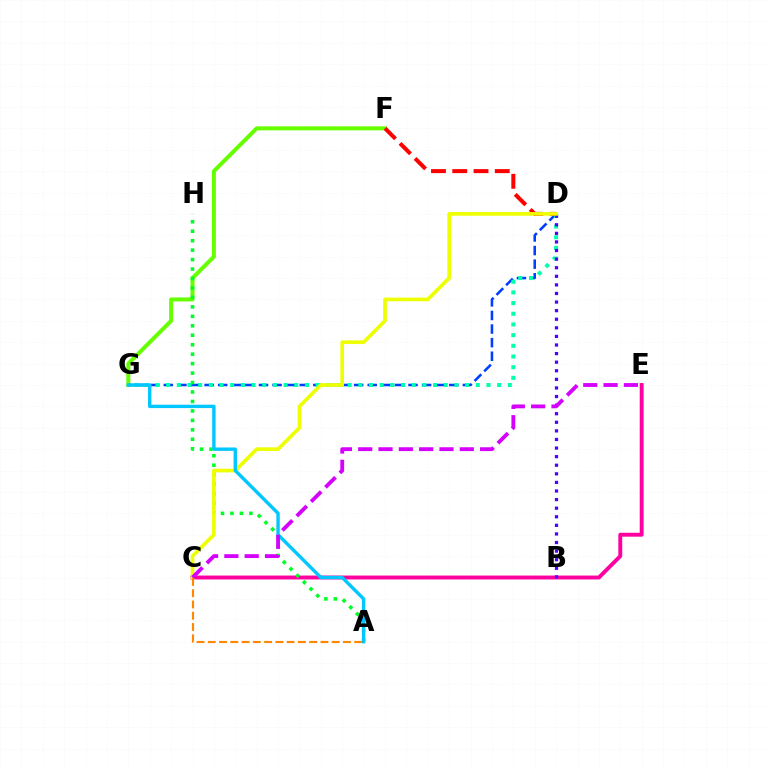{('F', 'G'): [{'color': '#66ff00', 'line_style': 'solid', 'thickness': 2.87}], ('C', 'E'): [{'color': '#ff00a0', 'line_style': 'solid', 'thickness': 2.81}, {'color': '#d600ff', 'line_style': 'dashed', 'thickness': 2.76}], ('D', 'G'): [{'color': '#003fff', 'line_style': 'dashed', 'thickness': 1.85}, {'color': '#00ffaf', 'line_style': 'dotted', 'thickness': 2.9}], ('A', 'H'): [{'color': '#00ff27', 'line_style': 'dotted', 'thickness': 2.57}], ('D', 'F'): [{'color': '#ff0000', 'line_style': 'dashed', 'thickness': 2.89}], ('B', 'D'): [{'color': '#4f00ff', 'line_style': 'dotted', 'thickness': 2.33}], ('C', 'D'): [{'color': '#eeff00', 'line_style': 'solid', 'thickness': 2.63}], ('A', 'G'): [{'color': '#00c7ff', 'line_style': 'solid', 'thickness': 2.44}], ('A', 'C'): [{'color': '#ff8800', 'line_style': 'dashed', 'thickness': 1.53}]}